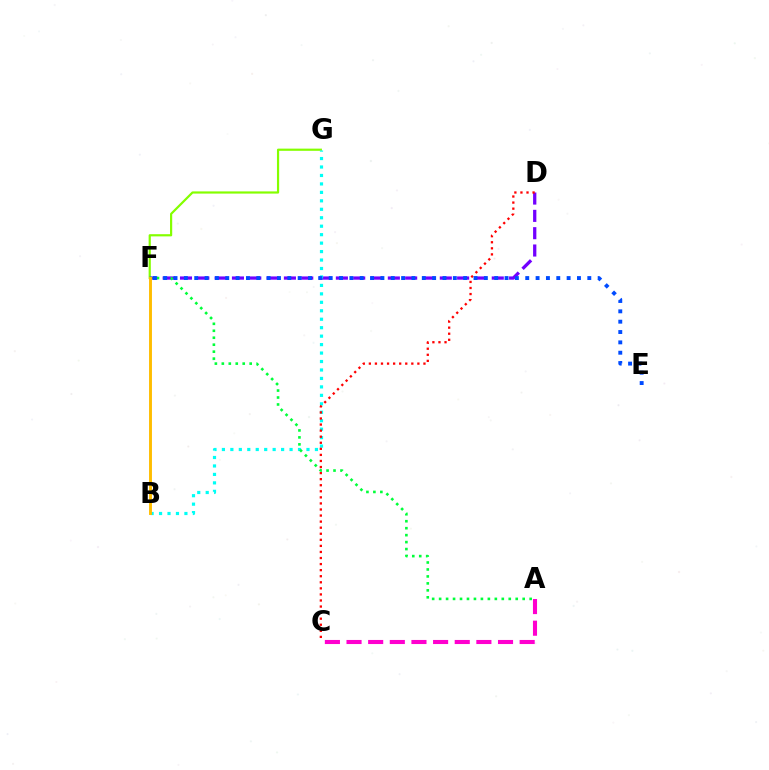{('F', 'G'): [{'color': '#84ff00', 'line_style': 'solid', 'thickness': 1.58}], ('D', 'F'): [{'color': '#7200ff', 'line_style': 'dashed', 'thickness': 2.35}], ('B', 'G'): [{'color': '#00fff6', 'line_style': 'dotted', 'thickness': 2.3}], ('C', 'D'): [{'color': '#ff0000', 'line_style': 'dotted', 'thickness': 1.65}], ('A', 'F'): [{'color': '#00ff39', 'line_style': 'dotted', 'thickness': 1.89}], ('A', 'C'): [{'color': '#ff00cf', 'line_style': 'dashed', 'thickness': 2.94}], ('E', 'F'): [{'color': '#004bff', 'line_style': 'dotted', 'thickness': 2.81}], ('B', 'F'): [{'color': '#ffbd00', 'line_style': 'solid', 'thickness': 2.09}]}